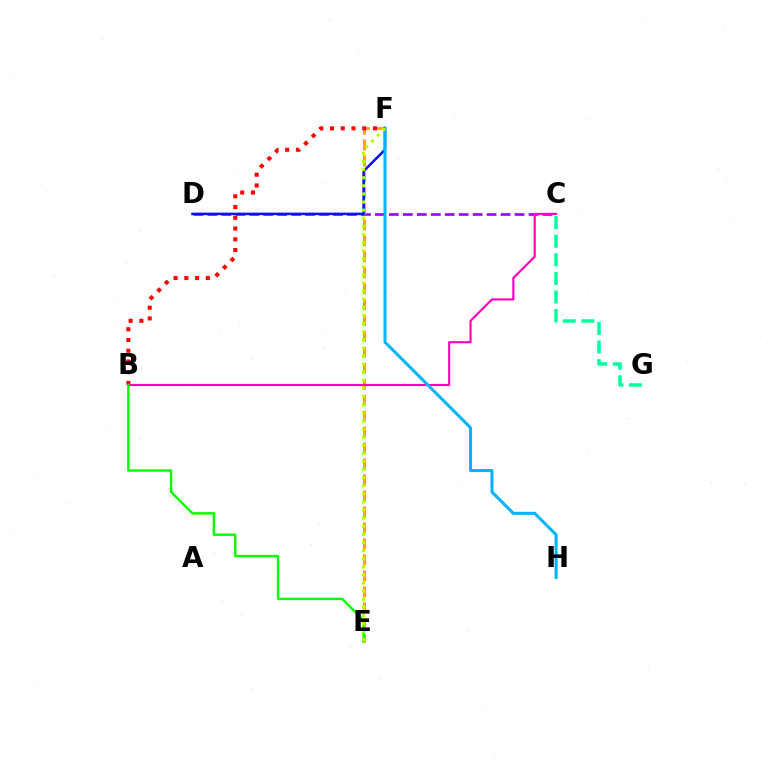{('C', 'D'): [{'color': '#9b00ff', 'line_style': 'dashed', 'thickness': 1.9}], ('E', 'F'): [{'color': '#ffa500', 'line_style': 'dashed', 'thickness': 2.17}, {'color': '#b3ff00', 'line_style': 'dotted', 'thickness': 2.2}], ('B', 'C'): [{'color': '#ff00bd', 'line_style': 'solid', 'thickness': 1.53}], ('D', 'F'): [{'color': '#0010ff', 'line_style': 'solid', 'thickness': 1.8}], ('B', 'F'): [{'color': '#ff0000', 'line_style': 'dotted', 'thickness': 2.92}], ('C', 'G'): [{'color': '#00ff9d', 'line_style': 'dashed', 'thickness': 2.53}], ('F', 'H'): [{'color': '#00b5ff', 'line_style': 'solid', 'thickness': 2.18}], ('B', 'E'): [{'color': '#08ff00', 'line_style': 'solid', 'thickness': 1.75}]}